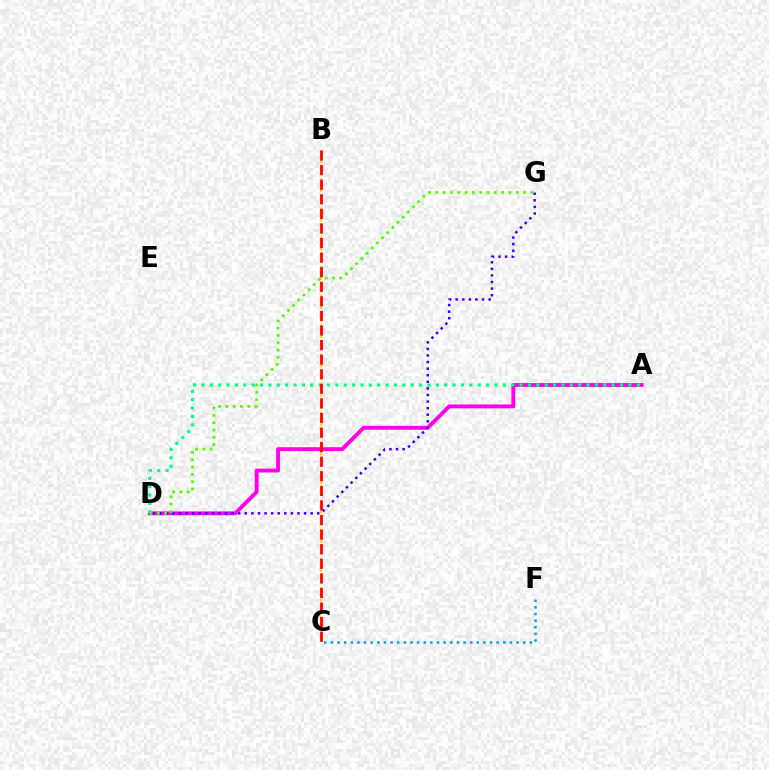{('A', 'D'): [{'color': '#ff00ed', 'line_style': 'solid', 'thickness': 2.79}, {'color': '#00ff86', 'line_style': 'dotted', 'thickness': 2.27}], ('C', 'F'): [{'color': '#009eff', 'line_style': 'dotted', 'thickness': 1.8}], ('D', 'G'): [{'color': '#3700ff', 'line_style': 'dotted', 'thickness': 1.79}, {'color': '#4fff00', 'line_style': 'dotted', 'thickness': 1.99}], ('B', 'C'): [{'color': '#ffd500', 'line_style': 'dotted', 'thickness': 1.59}, {'color': '#ff0000', 'line_style': 'dashed', 'thickness': 1.98}]}